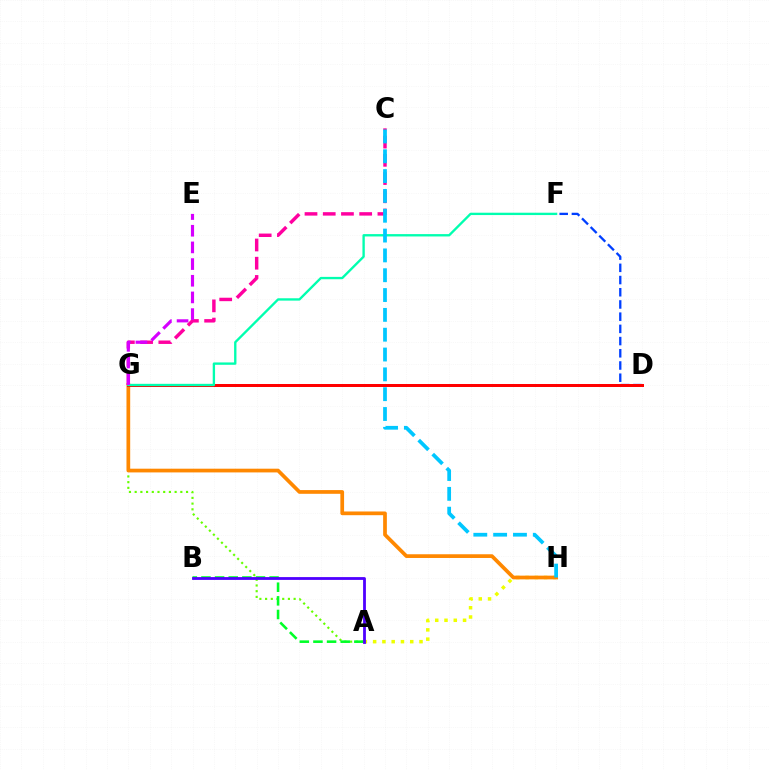{('A', 'G'): [{'color': '#66ff00', 'line_style': 'dotted', 'thickness': 1.55}], ('D', 'F'): [{'color': '#003fff', 'line_style': 'dashed', 'thickness': 1.66}], ('A', 'H'): [{'color': '#eeff00', 'line_style': 'dotted', 'thickness': 2.52}], ('A', 'B'): [{'color': '#00ff27', 'line_style': 'dashed', 'thickness': 1.85}, {'color': '#4f00ff', 'line_style': 'solid', 'thickness': 2.02}], ('G', 'H'): [{'color': '#ff8800', 'line_style': 'solid', 'thickness': 2.68}], ('C', 'G'): [{'color': '#ff00a0', 'line_style': 'dashed', 'thickness': 2.48}], ('D', 'G'): [{'color': '#ff0000', 'line_style': 'solid', 'thickness': 2.15}], ('F', 'G'): [{'color': '#00ffaf', 'line_style': 'solid', 'thickness': 1.69}], ('C', 'H'): [{'color': '#00c7ff', 'line_style': 'dashed', 'thickness': 2.69}], ('E', 'G'): [{'color': '#d600ff', 'line_style': 'dashed', 'thickness': 2.27}]}